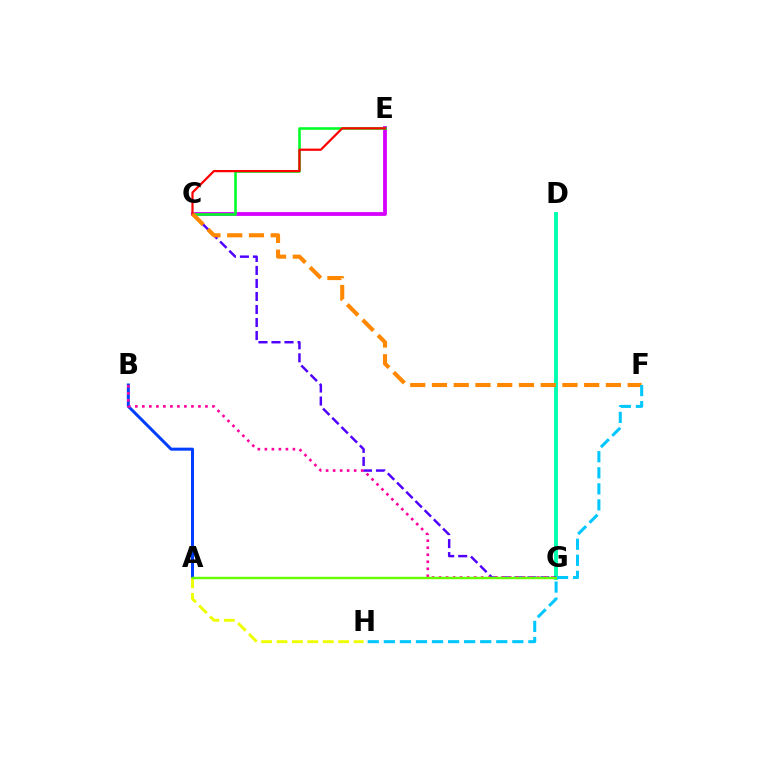{('A', 'B'): [{'color': '#003fff', 'line_style': 'solid', 'thickness': 2.17}], ('D', 'G'): [{'color': '#00ffaf', 'line_style': 'solid', 'thickness': 2.79}], ('C', 'E'): [{'color': '#d600ff', 'line_style': 'solid', 'thickness': 2.74}, {'color': '#00ff27', 'line_style': 'solid', 'thickness': 1.87}, {'color': '#ff0000', 'line_style': 'solid', 'thickness': 1.6}], ('C', 'G'): [{'color': '#4f00ff', 'line_style': 'dashed', 'thickness': 1.77}], ('A', 'H'): [{'color': '#eeff00', 'line_style': 'dashed', 'thickness': 2.09}], ('B', 'G'): [{'color': '#ff00a0', 'line_style': 'dotted', 'thickness': 1.91}], ('C', 'F'): [{'color': '#ff8800', 'line_style': 'dashed', 'thickness': 2.95}], ('A', 'G'): [{'color': '#66ff00', 'line_style': 'solid', 'thickness': 1.74}], ('F', 'H'): [{'color': '#00c7ff', 'line_style': 'dashed', 'thickness': 2.18}]}